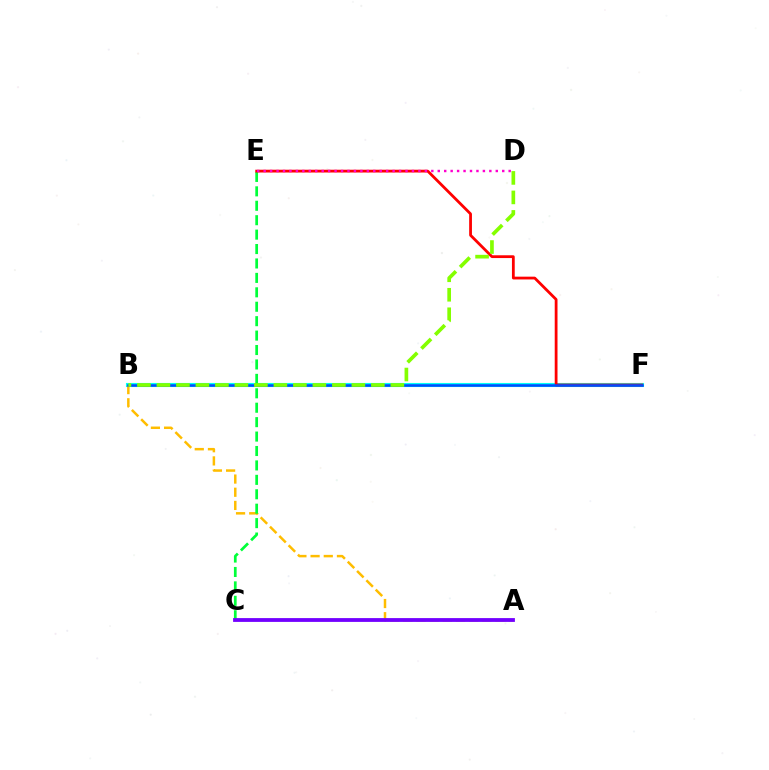{('B', 'F'): [{'color': '#00fff6', 'line_style': 'solid', 'thickness': 2.96}, {'color': '#004bff', 'line_style': 'solid', 'thickness': 1.82}], ('A', 'B'): [{'color': '#ffbd00', 'line_style': 'dashed', 'thickness': 1.79}], ('C', 'E'): [{'color': '#00ff39', 'line_style': 'dashed', 'thickness': 1.96}], ('E', 'F'): [{'color': '#ff0000', 'line_style': 'solid', 'thickness': 2.01}], ('D', 'E'): [{'color': '#ff00cf', 'line_style': 'dotted', 'thickness': 1.75}], ('A', 'C'): [{'color': '#7200ff', 'line_style': 'solid', 'thickness': 2.74}], ('B', 'D'): [{'color': '#84ff00', 'line_style': 'dashed', 'thickness': 2.65}]}